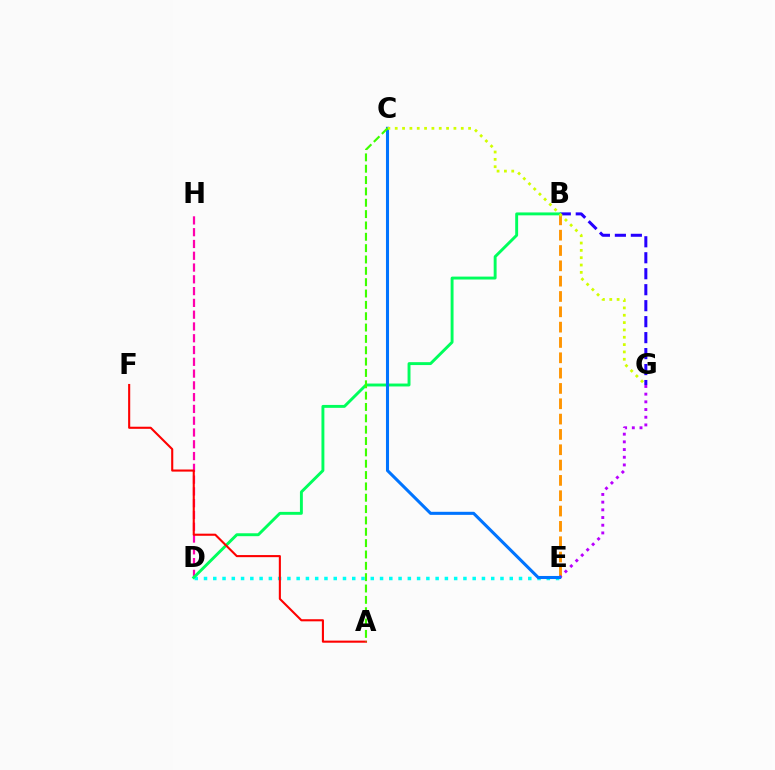{('D', 'H'): [{'color': '#ff00ac', 'line_style': 'dashed', 'thickness': 1.6}], ('B', 'E'): [{'color': '#ff9400', 'line_style': 'dashed', 'thickness': 2.08}], ('D', 'E'): [{'color': '#00fff6', 'line_style': 'dotted', 'thickness': 2.52}], ('B', 'G'): [{'color': '#2500ff', 'line_style': 'dashed', 'thickness': 2.17}], ('E', 'G'): [{'color': '#b900ff', 'line_style': 'dotted', 'thickness': 2.09}], ('B', 'D'): [{'color': '#00ff5c', 'line_style': 'solid', 'thickness': 2.1}], ('C', 'E'): [{'color': '#0074ff', 'line_style': 'solid', 'thickness': 2.21}], ('A', 'F'): [{'color': '#ff0000', 'line_style': 'solid', 'thickness': 1.51}], ('C', 'G'): [{'color': '#d1ff00', 'line_style': 'dotted', 'thickness': 1.99}], ('A', 'C'): [{'color': '#3dff00', 'line_style': 'dashed', 'thickness': 1.54}]}